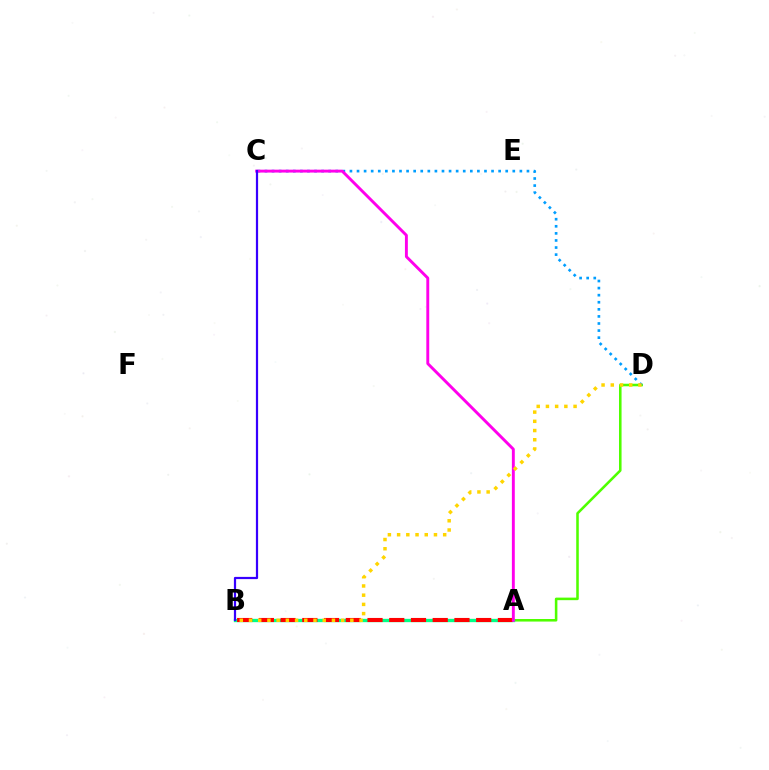{('B', 'D'): [{'color': '#4fff00', 'line_style': 'solid', 'thickness': 1.84}, {'color': '#ffd500', 'line_style': 'dotted', 'thickness': 2.5}], ('A', 'B'): [{'color': '#00ff86', 'line_style': 'solid', 'thickness': 2.4}, {'color': '#ff0000', 'line_style': 'dashed', 'thickness': 2.95}], ('C', 'D'): [{'color': '#009eff', 'line_style': 'dotted', 'thickness': 1.92}], ('A', 'C'): [{'color': '#ff00ed', 'line_style': 'solid', 'thickness': 2.09}], ('B', 'C'): [{'color': '#3700ff', 'line_style': 'solid', 'thickness': 1.6}]}